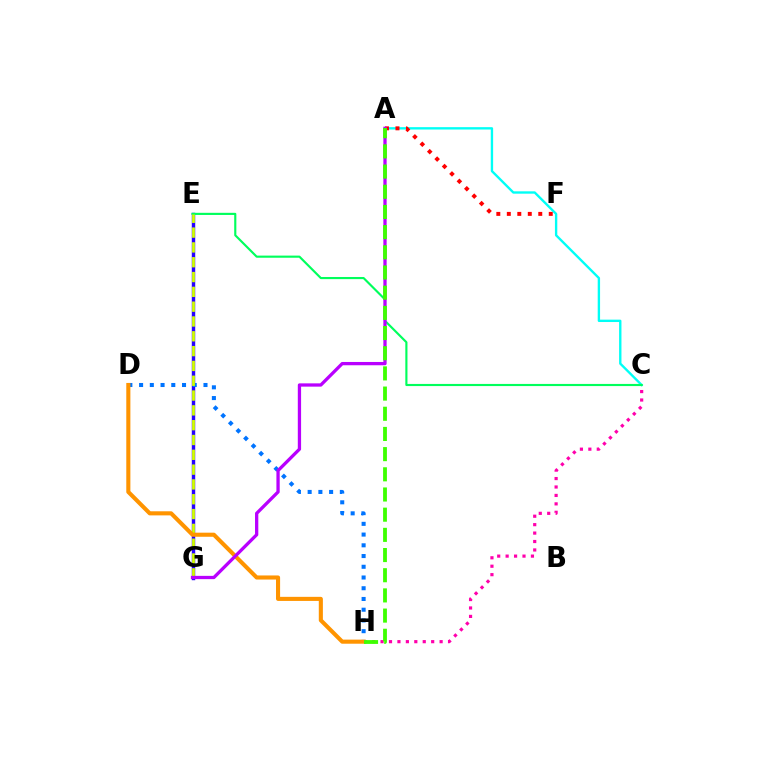{('E', 'G'): [{'color': '#2500ff', 'line_style': 'solid', 'thickness': 2.47}, {'color': '#d1ff00', 'line_style': 'dashed', 'thickness': 2.01}], ('A', 'C'): [{'color': '#00fff6', 'line_style': 'solid', 'thickness': 1.7}], ('C', 'H'): [{'color': '#ff00ac', 'line_style': 'dotted', 'thickness': 2.29}], ('C', 'E'): [{'color': '#00ff5c', 'line_style': 'solid', 'thickness': 1.54}], ('D', 'H'): [{'color': '#0074ff', 'line_style': 'dotted', 'thickness': 2.92}, {'color': '#ff9400', 'line_style': 'solid', 'thickness': 2.95}], ('A', 'F'): [{'color': '#ff0000', 'line_style': 'dotted', 'thickness': 2.85}], ('A', 'G'): [{'color': '#b900ff', 'line_style': 'solid', 'thickness': 2.36}], ('A', 'H'): [{'color': '#3dff00', 'line_style': 'dashed', 'thickness': 2.74}]}